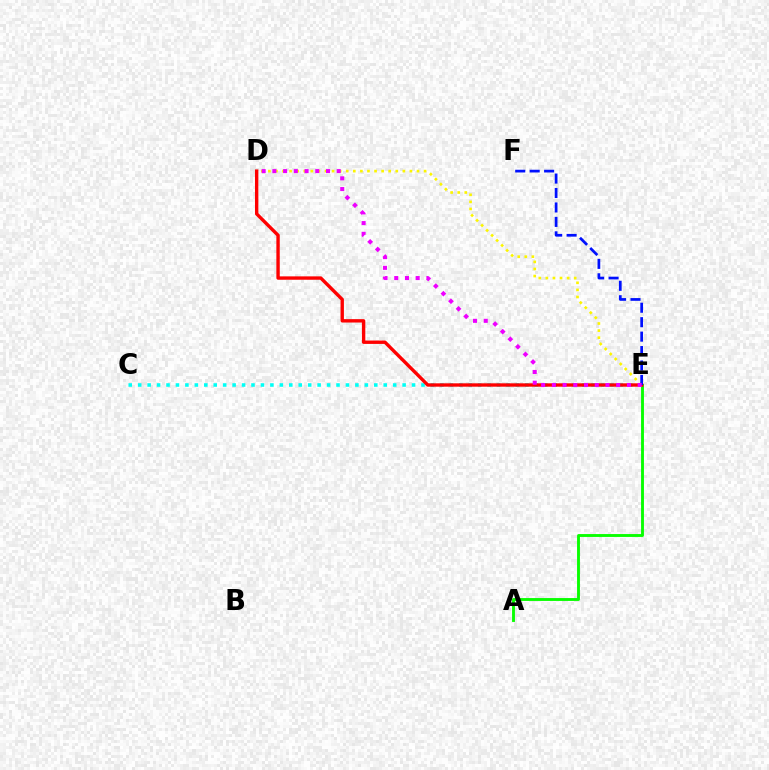{('D', 'E'): [{'color': '#fcf500', 'line_style': 'dotted', 'thickness': 1.92}, {'color': '#ff0000', 'line_style': 'solid', 'thickness': 2.43}, {'color': '#ee00ff', 'line_style': 'dotted', 'thickness': 2.91}], ('C', 'E'): [{'color': '#00fff6', 'line_style': 'dotted', 'thickness': 2.57}], ('A', 'E'): [{'color': '#08ff00', 'line_style': 'solid', 'thickness': 2.07}], ('E', 'F'): [{'color': '#0010ff', 'line_style': 'dashed', 'thickness': 1.96}]}